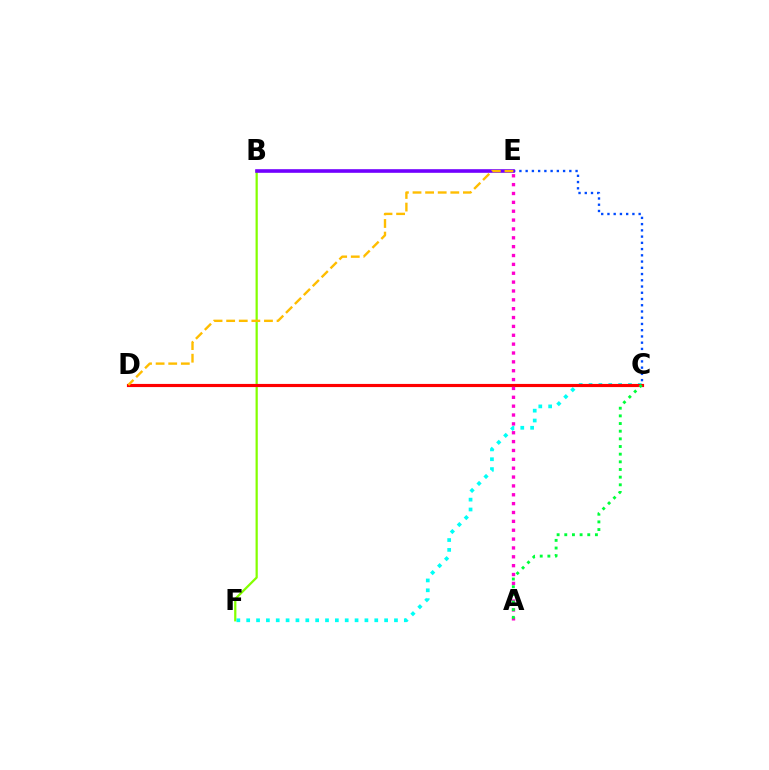{('C', 'E'): [{'color': '#004bff', 'line_style': 'dotted', 'thickness': 1.7}], ('B', 'F'): [{'color': '#84ff00', 'line_style': 'solid', 'thickness': 1.61}], ('C', 'F'): [{'color': '#00fff6', 'line_style': 'dotted', 'thickness': 2.68}], ('B', 'E'): [{'color': '#7200ff', 'line_style': 'solid', 'thickness': 2.6}], ('C', 'D'): [{'color': '#ff0000', 'line_style': 'solid', 'thickness': 2.27}], ('A', 'E'): [{'color': '#ff00cf', 'line_style': 'dotted', 'thickness': 2.41}], ('D', 'E'): [{'color': '#ffbd00', 'line_style': 'dashed', 'thickness': 1.71}], ('A', 'C'): [{'color': '#00ff39', 'line_style': 'dotted', 'thickness': 2.08}]}